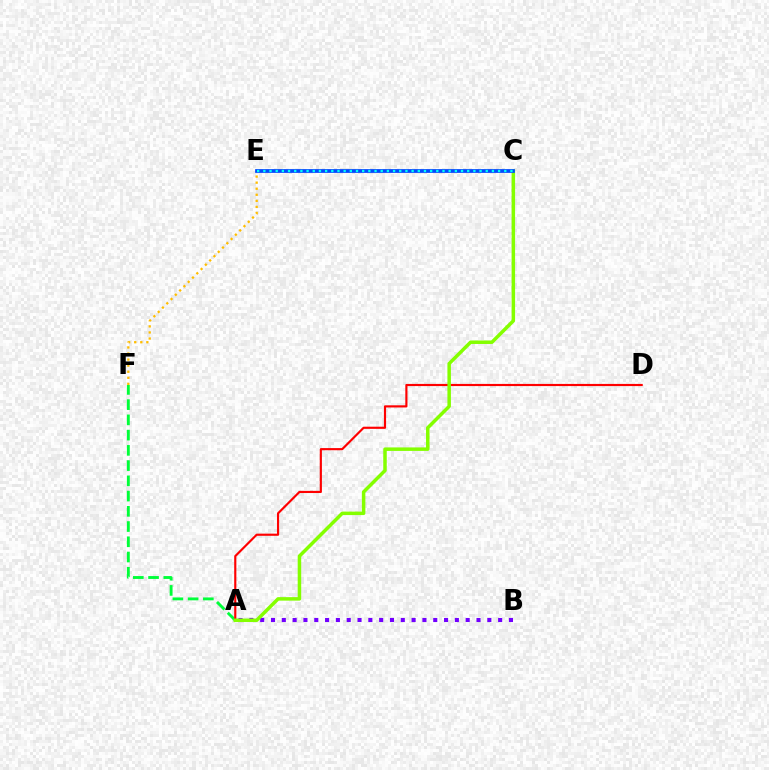{('A', 'F'): [{'color': '#00ff39', 'line_style': 'dashed', 'thickness': 2.07}], ('A', 'D'): [{'color': '#ff0000', 'line_style': 'solid', 'thickness': 1.55}], ('A', 'B'): [{'color': '#7200ff', 'line_style': 'dotted', 'thickness': 2.94}], ('C', 'E'): [{'color': '#ff00cf', 'line_style': 'solid', 'thickness': 1.72}, {'color': '#004bff', 'line_style': 'solid', 'thickness': 2.69}, {'color': '#00fff6', 'line_style': 'dotted', 'thickness': 1.68}], ('E', 'F'): [{'color': '#ffbd00', 'line_style': 'dotted', 'thickness': 1.65}], ('A', 'C'): [{'color': '#84ff00', 'line_style': 'solid', 'thickness': 2.52}]}